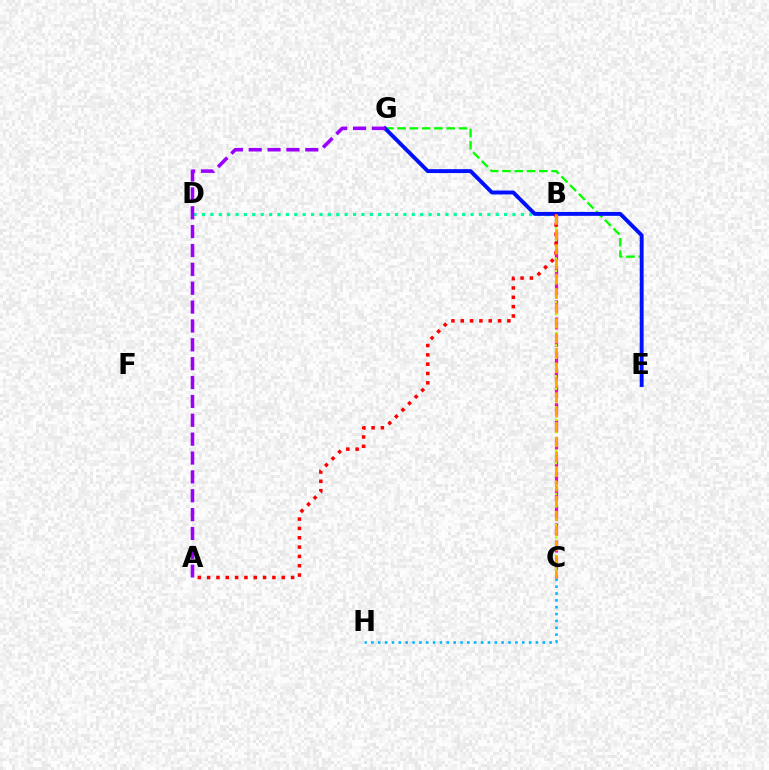{('B', 'D'): [{'color': '#00ff9d', 'line_style': 'dotted', 'thickness': 2.28}], ('B', 'C'): [{'color': '#ff00bd', 'line_style': 'dashed', 'thickness': 2.33}, {'color': '#b3ff00', 'line_style': 'dotted', 'thickness': 1.68}, {'color': '#ffa500', 'line_style': 'dashed', 'thickness': 2.01}], ('E', 'G'): [{'color': '#08ff00', 'line_style': 'dashed', 'thickness': 1.67}, {'color': '#0010ff', 'line_style': 'solid', 'thickness': 2.81}], ('C', 'H'): [{'color': '#00b5ff', 'line_style': 'dotted', 'thickness': 1.86}], ('A', 'G'): [{'color': '#9b00ff', 'line_style': 'dashed', 'thickness': 2.56}], ('A', 'B'): [{'color': '#ff0000', 'line_style': 'dotted', 'thickness': 2.53}]}